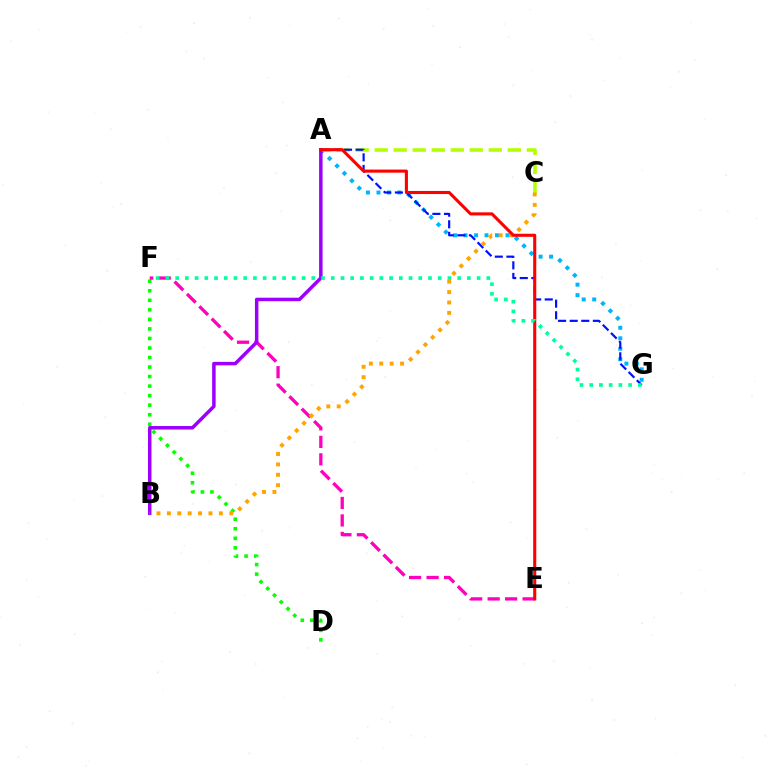{('D', 'F'): [{'color': '#08ff00', 'line_style': 'dotted', 'thickness': 2.59}], ('E', 'F'): [{'color': '#ff00bd', 'line_style': 'dashed', 'thickness': 2.38}], ('A', 'G'): [{'color': '#00b5ff', 'line_style': 'dotted', 'thickness': 2.85}, {'color': '#0010ff', 'line_style': 'dashed', 'thickness': 1.57}], ('A', 'C'): [{'color': '#b3ff00', 'line_style': 'dashed', 'thickness': 2.58}], ('A', 'B'): [{'color': '#9b00ff', 'line_style': 'solid', 'thickness': 2.51}], ('B', 'C'): [{'color': '#ffa500', 'line_style': 'dotted', 'thickness': 2.83}], ('A', 'E'): [{'color': '#ff0000', 'line_style': 'solid', 'thickness': 2.23}], ('F', 'G'): [{'color': '#00ff9d', 'line_style': 'dotted', 'thickness': 2.64}]}